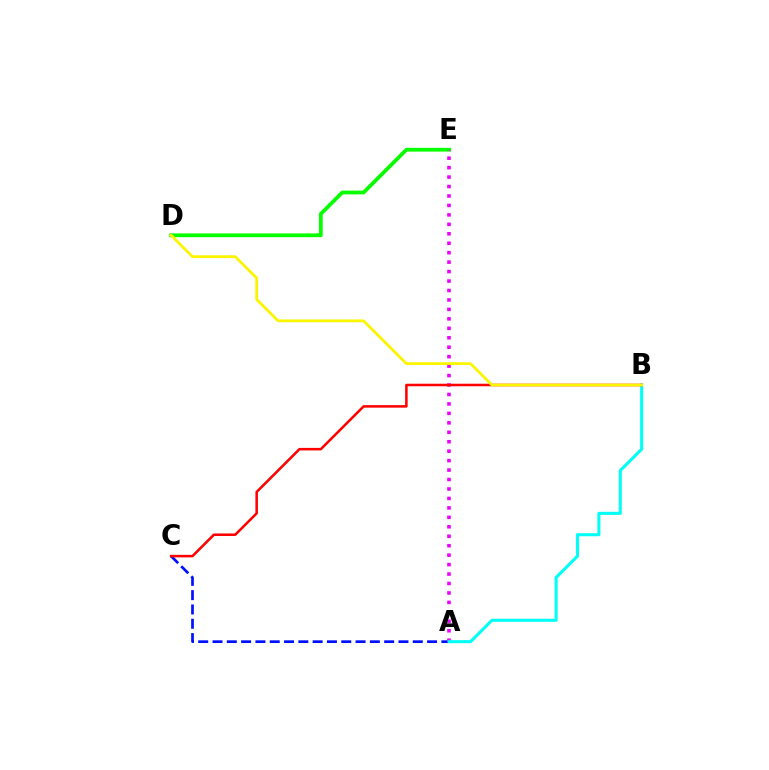{('D', 'E'): [{'color': '#08ff00', 'line_style': 'solid', 'thickness': 2.72}], ('A', 'C'): [{'color': '#0010ff', 'line_style': 'dashed', 'thickness': 1.94}], ('A', 'E'): [{'color': '#ee00ff', 'line_style': 'dotted', 'thickness': 2.57}], ('A', 'B'): [{'color': '#00fff6', 'line_style': 'solid', 'thickness': 2.21}], ('B', 'C'): [{'color': '#ff0000', 'line_style': 'solid', 'thickness': 1.83}], ('B', 'D'): [{'color': '#fcf500', 'line_style': 'solid', 'thickness': 2.0}]}